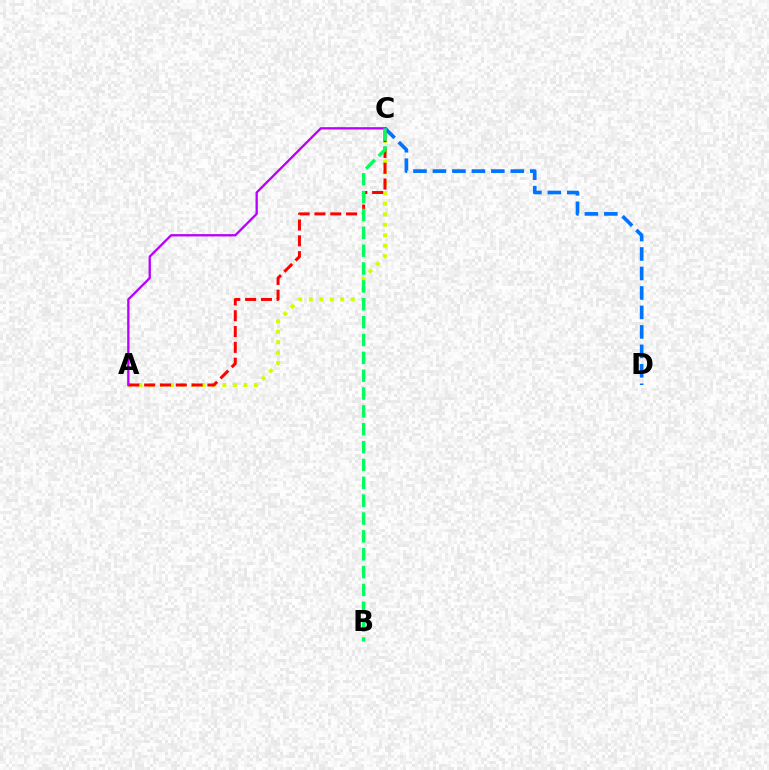{('A', 'C'): [{'color': '#d1ff00', 'line_style': 'dotted', 'thickness': 2.85}, {'color': '#ff0000', 'line_style': 'dashed', 'thickness': 2.15}, {'color': '#b900ff', 'line_style': 'solid', 'thickness': 1.67}], ('C', 'D'): [{'color': '#0074ff', 'line_style': 'dashed', 'thickness': 2.65}], ('B', 'C'): [{'color': '#00ff5c', 'line_style': 'dashed', 'thickness': 2.43}]}